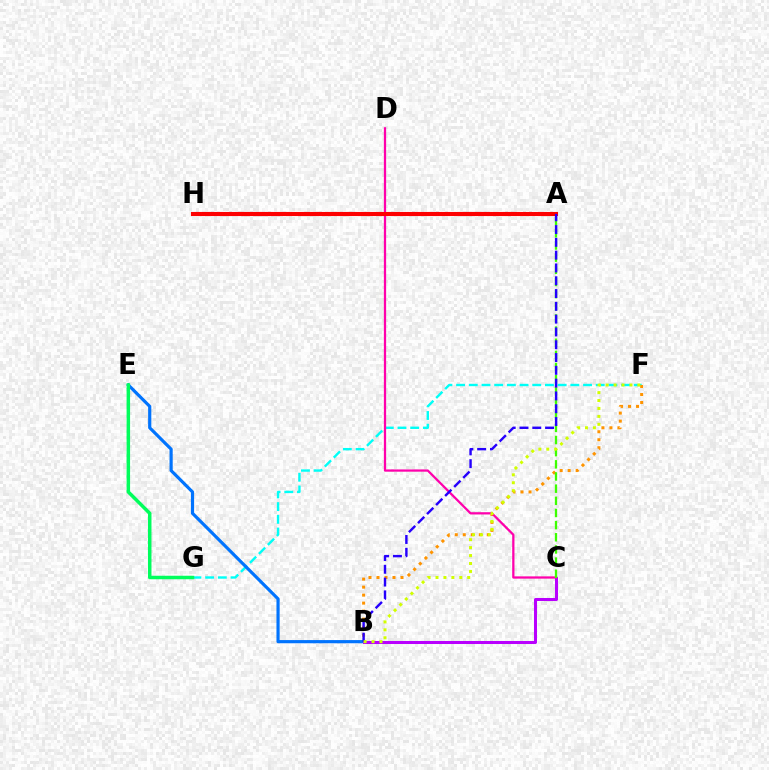{('F', 'G'): [{'color': '#00fff6', 'line_style': 'dashed', 'thickness': 1.72}], ('B', 'F'): [{'color': '#ff9400', 'line_style': 'dotted', 'thickness': 2.17}, {'color': '#d1ff00', 'line_style': 'dotted', 'thickness': 2.15}], ('B', 'E'): [{'color': '#0074ff', 'line_style': 'solid', 'thickness': 2.29}], ('B', 'C'): [{'color': '#b900ff', 'line_style': 'solid', 'thickness': 2.18}], ('C', 'D'): [{'color': '#ff00ac', 'line_style': 'solid', 'thickness': 1.63}], ('A', 'C'): [{'color': '#3dff00', 'line_style': 'dashed', 'thickness': 1.65}], ('A', 'H'): [{'color': '#ff0000', 'line_style': 'solid', 'thickness': 2.95}], ('A', 'B'): [{'color': '#2500ff', 'line_style': 'dashed', 'thickness': 1.74}], ('E', 'G'): [{'color': '#00ff5c', 'line_style': 'solid', 'thickness': 2.51}]}